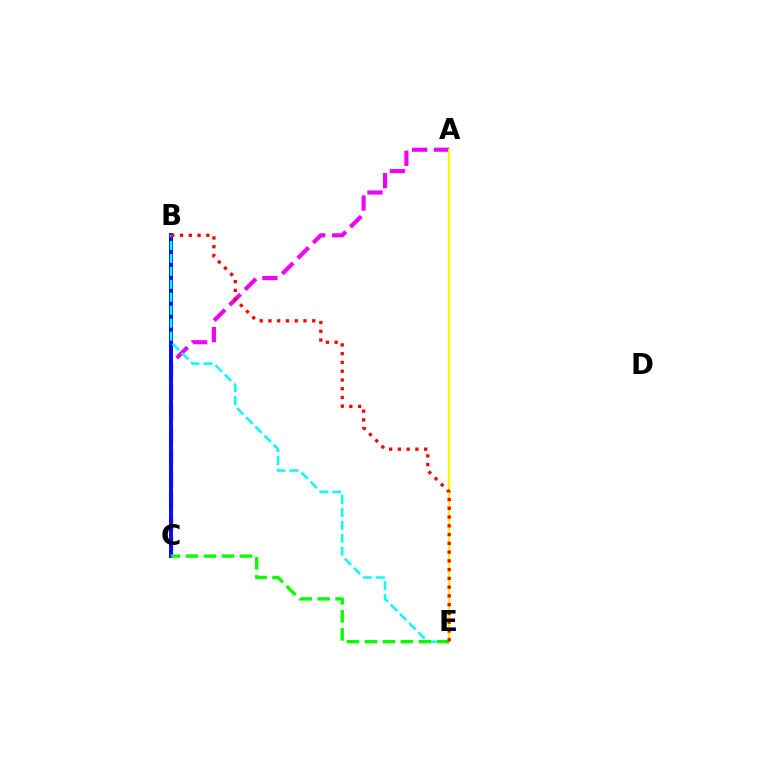{('A', 'C'): [{'color': '#ee00ff', 'line_style': 'dashed', 'thickness': 2.97}], ('A', 'E'): [{'color': '#fcf500', 'line_style': 'solid', 'thickness': 1.58}], ('B', 'C'): [{'color': '#0010ff', 'line_style': 'solid', 'thickness': 2.86}], ('B', 'E'): [{'color': '#00fff6', 'line_style': 'dashed', 'thickness': 1.76}, {'color': '#ff0000', 'line_style': 'dotted', 'thickness': 2.38}], ('C', 'E'): [{'color': '#08ff00', 'line_style': 'dashed', 'thickness': 2.45}]}